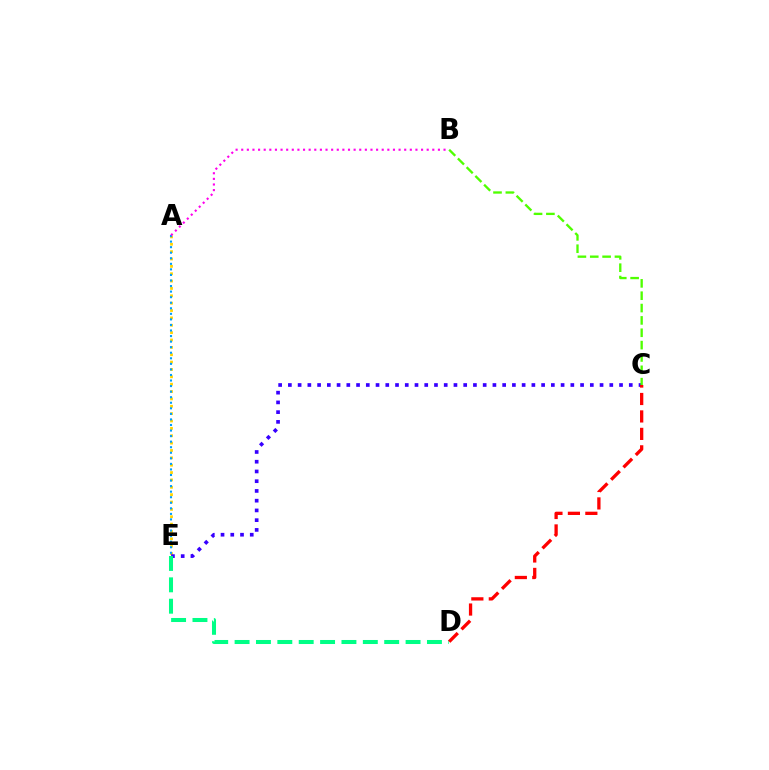{('A', 'E'): [{'color': '#ffd500', 'line_style': 'dotted', 'thickness': 2.0}, {'color': '#009eff', 'line_style': 'dotted', 'thickness': 1.51}], ('C', 'E'): [{'color': '#3700ff', 'line_style': 'dotted', 'thickness': 2.65}], ('D', 'E'): [{'color': '#00ff86', 'line_style': 'dashed', 'thickness': 2.9}], ('A', 'B'): [{'color': '#ff00ed', 'line_style': 'dotted', 'thickness': 1.53}], ('C', 'D'): [{'color': '#ff0000', 'line_style': 'dashed', 'thickness': 2.37}], ('B', 'C'): [{'color': '#4fff00', 'line_style': 'dashed', 'thickness': 1.68}]}